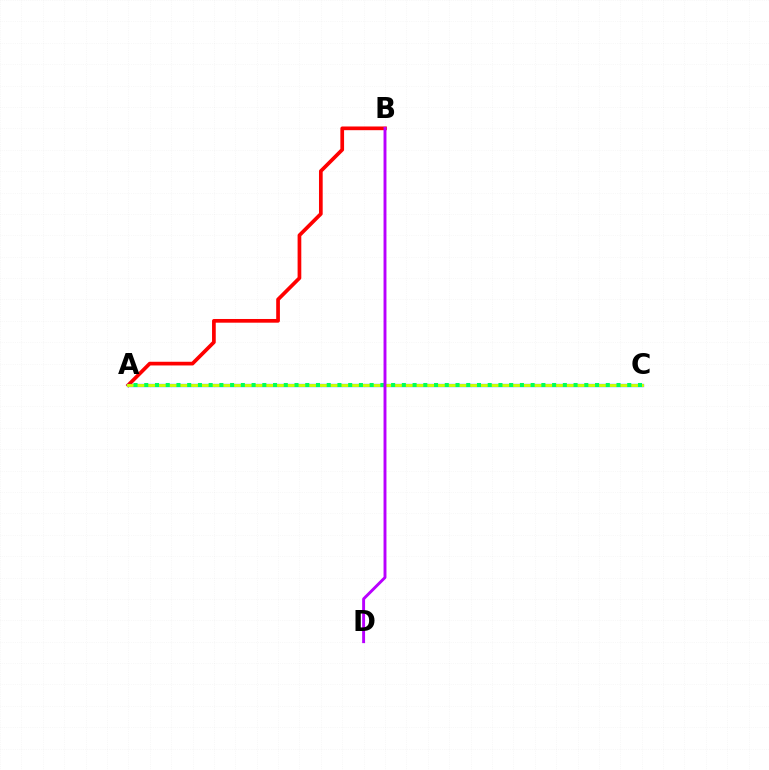{('A', 'B'): [{'color': '#ff0000', 'line_style': 'solid', 'thickness': 2.66}], ('A', 'C'): [{'color': '#0074ff', 'line_style': 'solid', 'thickness': 2.35}, {'color': '#d1ff00', 'line_style': 'solid', 'thickness': 2.09}, {'color': '#00ff5c', 'line_style': 'dotted', 'thickness': 2.92}], ('B', 'D'): [{'color': '#b900ff', 'line_style': 'solid', 'thickness': 2.1}]}